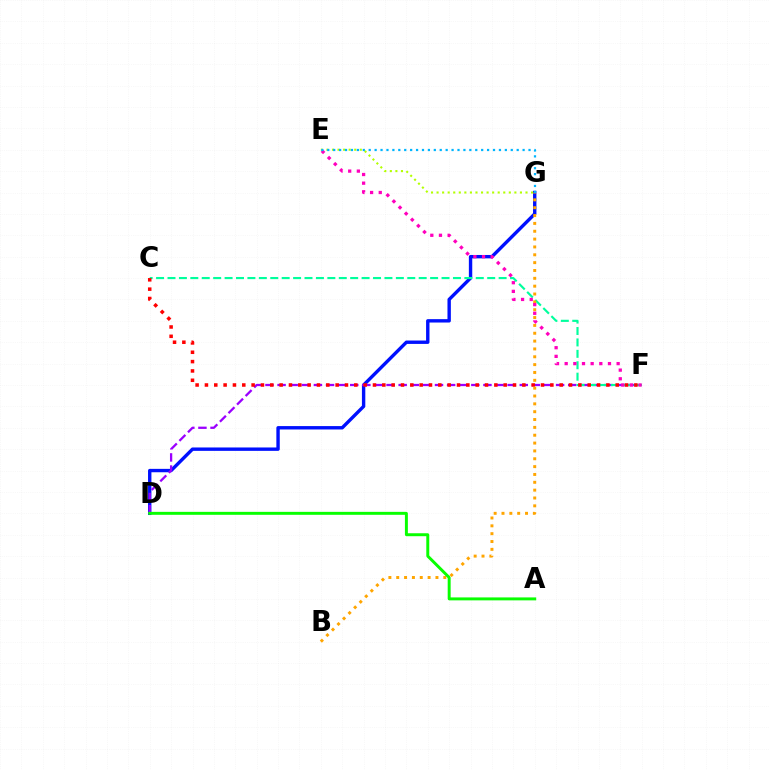{('D', 'G'): [{'color': '#0010ff', 'line_style': 'solid', 'thickness': 2.44}], ('D', 'F'): [{'color': '#9b00ff', 'line_style': 'dashed', 'thickness': 1.65}], ('C', 'F'): [{'color': '#00ff9d', 'line_style': 'dashed', 'thickness': 1.55}, {'color': '#ff0000', 'line_style': 'dotted', 'thickness': 2.54}], ('E', 'G'): [{'color': '#b3ff00', 'line_style': 'dotted', 'thickness': 1.51}, {'color': '#00b5ff', 'line_style': 'dotted', 'thickness': 1.61}], ('B', 'G'): [{'color': '#ffa500', 'line_style': 'dotted', 'thickness': 2.13}], ('A', 'D'): [{'color': '#08ff00', 'line_style': 'solid', 'thickness': 2.13}], ('E', 'F'): [{'color': '#ff00bd', 'line_style': 'dotted', 'thickness': 2.35}]}